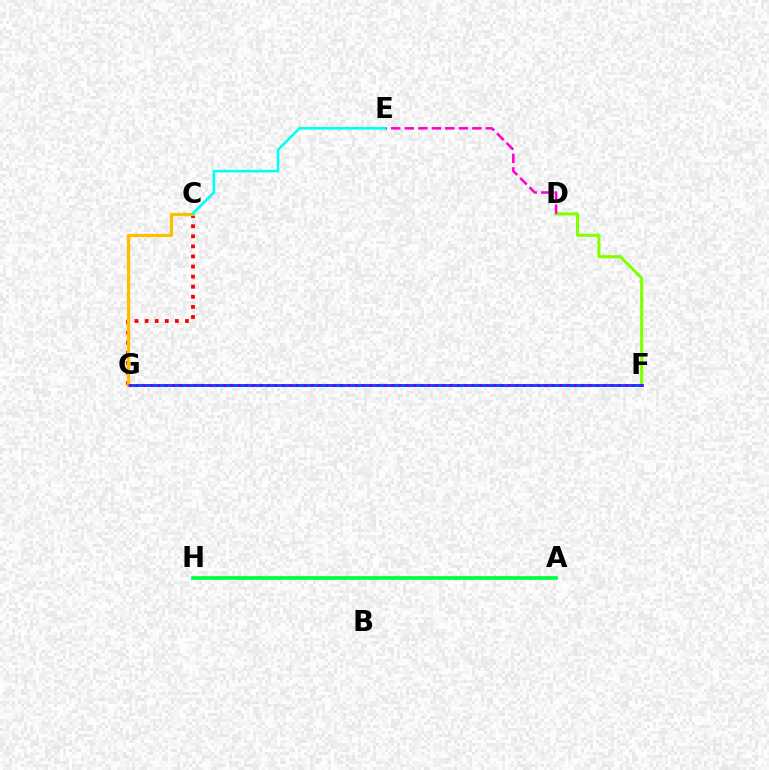{('D', 'F'): [{'color': '#84ff00', 'line_style': 'solid', 'thickness': 2.22}], ('F', 'G'): [{'color': '#004bff', 'line_style': 'solid', 'thickness': 2.07}, {'color': '#7200ff', 'line_style': 'dotted', 'thickness': 1.99}], ('D', 'E'): [{'color': '#ff00cf', 'line_style': 'dashed', 'thickness': 1.83}], ('C', 'G'): [{'color': '#ff0000', 'line_style': 'dotted', 'thickness': 2.74}, {'color': '#ffbd00', 'line_style': 'solid', 'thickness': 2.32}], ('A', 'H'): [{'color': '#00ff39', 'line_style': 'solid', 'thickness': 2.66}], ('C', 'E'): [{'color': '#00fff6', 'line_style': 'solid', 'thickness': 1.86}]}